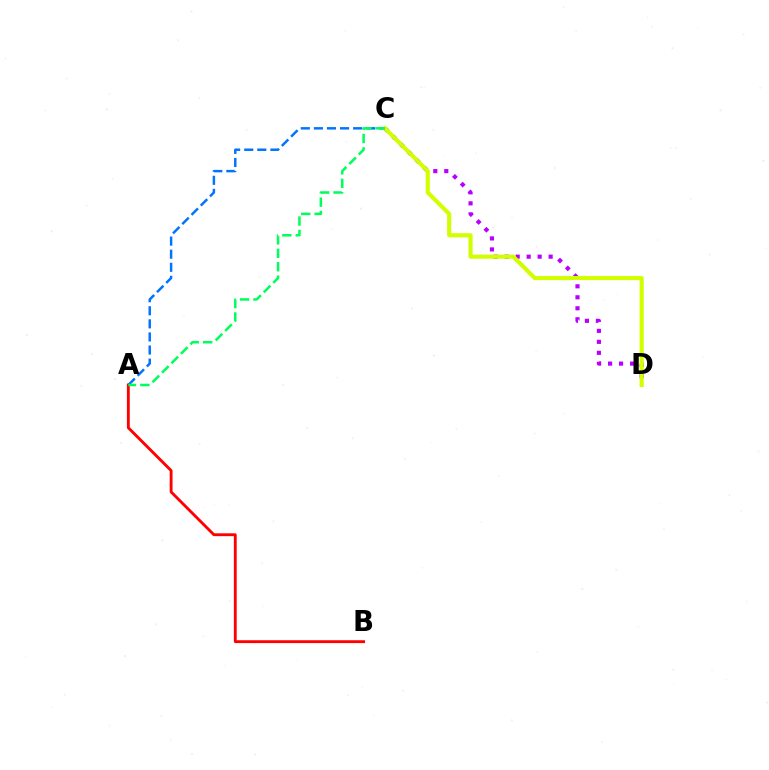{('C', 'D'): [{'color': '#b900ff', 'line_style': 'dotted', 'thickness': 2.99}, {'color': '#d1ff00', 'line_style': 'solid', 'thickness': 2.97}], ('A', 'C'): [{'color': '#0074ff', 'line_style': 'dashed', 'thickness': 1.78}, {'color': '#00ff5c', 'line_style': 'dashed', 'thickness': 1.82}], ('A', 'B'): [{'color': '#ff0000', 'line_style': 'solid', 'thickness': 2.06}]}